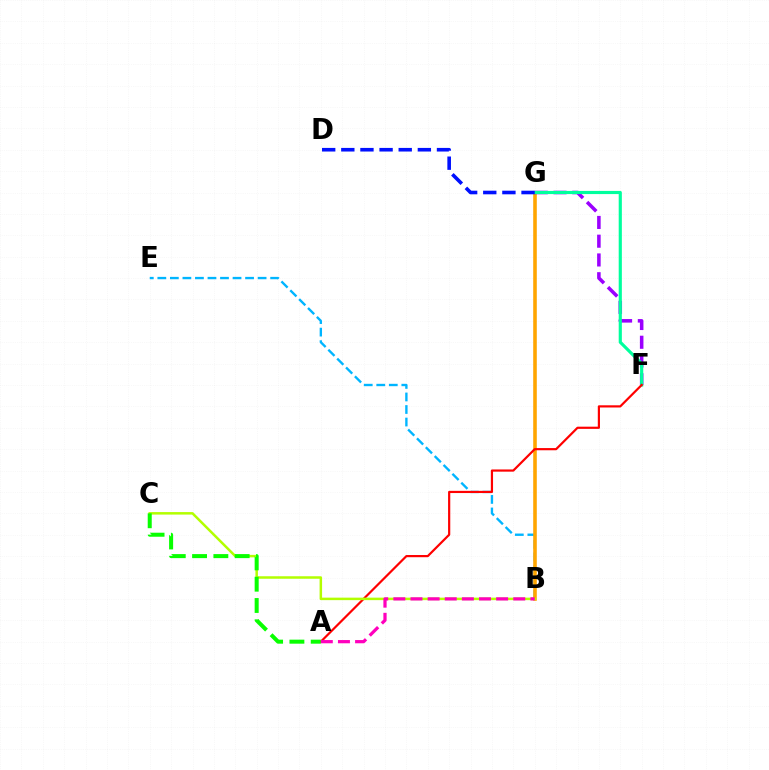{('B', 'E'): [{'color': '#00b5ff', 'line_style': 'dashed', 'thickness': 1.7}], ('B', 'G'): [{'color': '#ffa500', 'line_style': 'solid', 'thickness': 2.58}], ('F', 'G'): [{'color': '#9b00ff', 'line_style': 'dashed', 'thickness': 2.55}, {'color': '#00ff9d', 'line_style': 'solid', 'thickness': 2.27}], ('A', 'F'): [{'color': '#ff0000', 'line_style': 'solid', 'thickness': 1.58}], ('B', 'C'): [{'color': '#b3ff00', 'line_style': 'solid', 'thickness': 1.8}], ('A', 'C'): [{'color': '#08ff00', 'line_style': 'dashed', 'thickness': 2.89}], ('A', 'B'): [{'color': '#ff00bd', 'line_style': 'dashed', 'thickness': 2.33}], ('D', 'G'): [{'color': '#0010ff', 'line_style': 'dashed', 'thickness': 2.6}]}